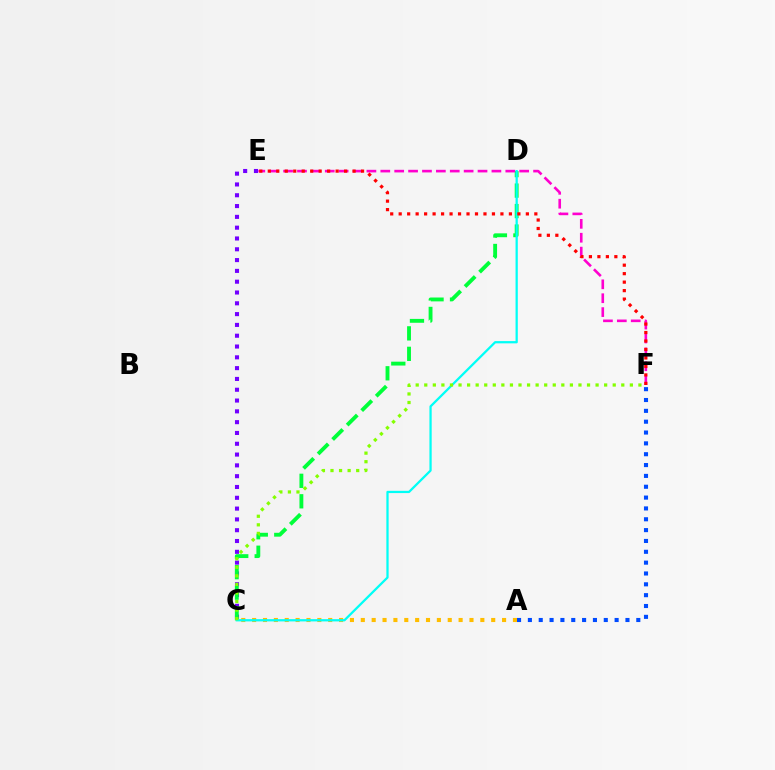{('C', 'E'): [{'color': '#7200ff', 'line_style': 'dotted', 'thickness': 2.94}], ('C', 'D'): [{'color': '#00ff39', 'line_style': 'dashed', 'thickness': 2.78}, {'color': '#00fff6', 'line_style': 'solid', 'thickness': 1.63}], ('E', 'F'): [{'color': '#ff00cf', 'line_style': 'dashed', 'thickness': 1.89}, {'color': '#ff0000', 'line_style': 'dotted', 'thickness': 2.3}], ('A', 'C'): [{'color': '#ffbd00', 'line_style': 'dotted', 'thickness': 2.95}], ('A', 'F'): [{'color': '#004bff', 'line_style': 'dotted', 'thickness': 2.95}], ('C', 'F'): [{'color': '#84ff00', 'line_style': 'dotted', 'thickness': 2.33}]}